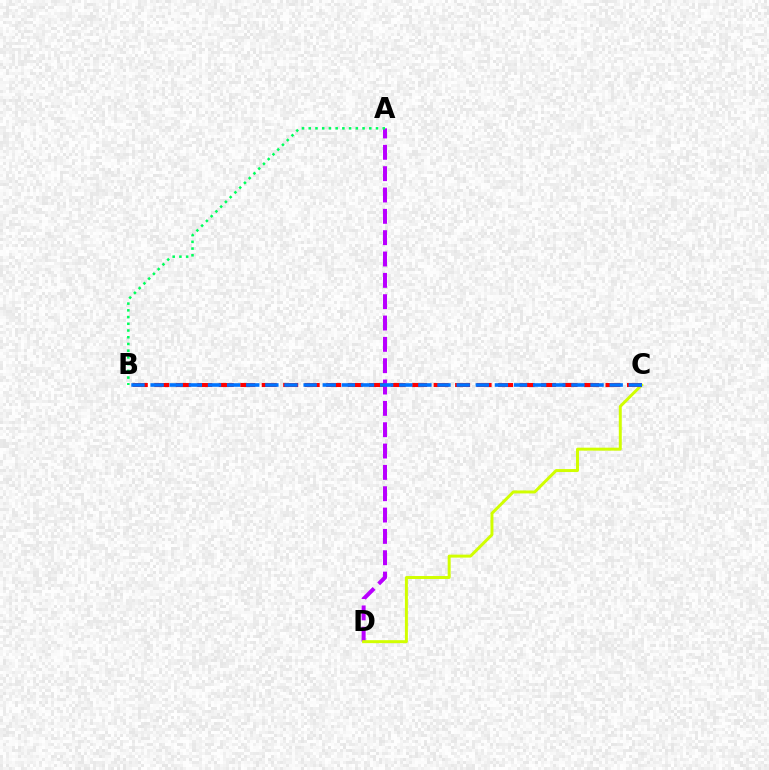{('A', 'D'): [{'color': '#b900ff', 'line_style': 'dashed', 'thickness': 2.9}], ('C', 'D'): [{'color': '#d1ff00', 'line_style': 'solid', 'thickness': 2.13}], ('A', 'B'): [{'color': '#00ff5c', 'line_style': 'dotted', 'thickness': 1.83}], ('B', 'C'): [{'color': '#ff0000', 'line_style': 'dashed', 'thickness': 2.92}, {'color': '#0074ff', 'line_style': 'dashed', 'thickness': 2.6}]}